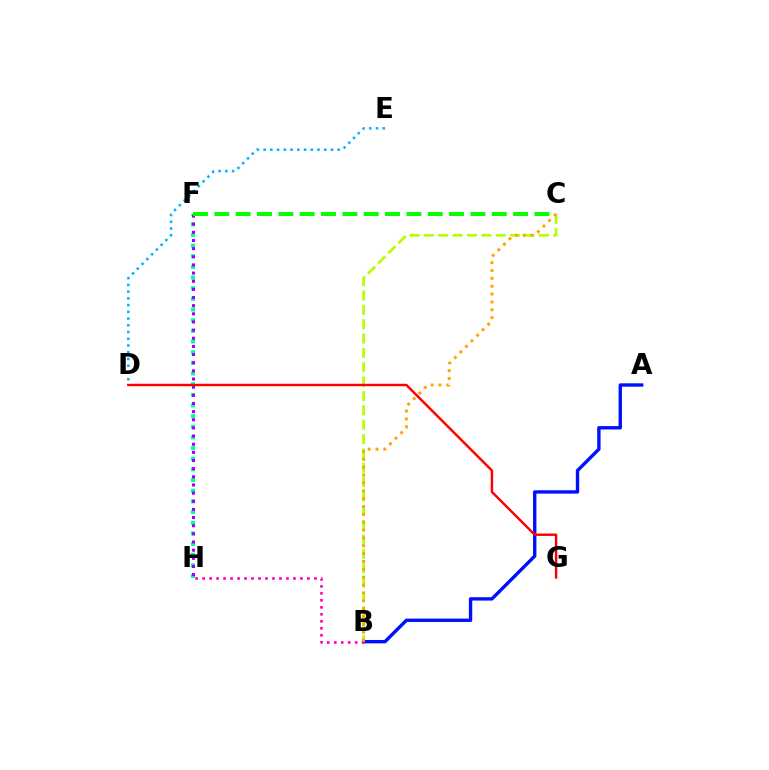{('F', 'H'): [{'color': '#00ff9d', 'line_style': 'dotted', 'thickness': 2.9}, {'color': '#9b00ff', 'line_style': 'dotted', 'thickness': 2.21}], ('A', 'B'): [{'color': '#0010ff', 'line_style': 'solid', 'thickness': 2.43}], ('B', 'C'): [{'color': '#b3ff00', 'line_style': 'dashed', 'thickness': 1.95}, {'color': '#ffa500', 'line_style': 'dotted', 'thickness': 2.13}], ('D', 'E'): [{'color': '#00b5ff', 'line_style': 'dotted', 'thickness': 1.83}], ('B', 'H'): [{'color': '#ff00bd', 'line_style': 'dotted', 'thickness': 1.9}], ('C', 'F'): [{'color': '#08ff00', 'line_style': 'dashed', 'thickness': 2.9}], ('D', 'G'): [{'color': '#ff0000', 'line_style': 'solid', 'thickness': 1.75}]}